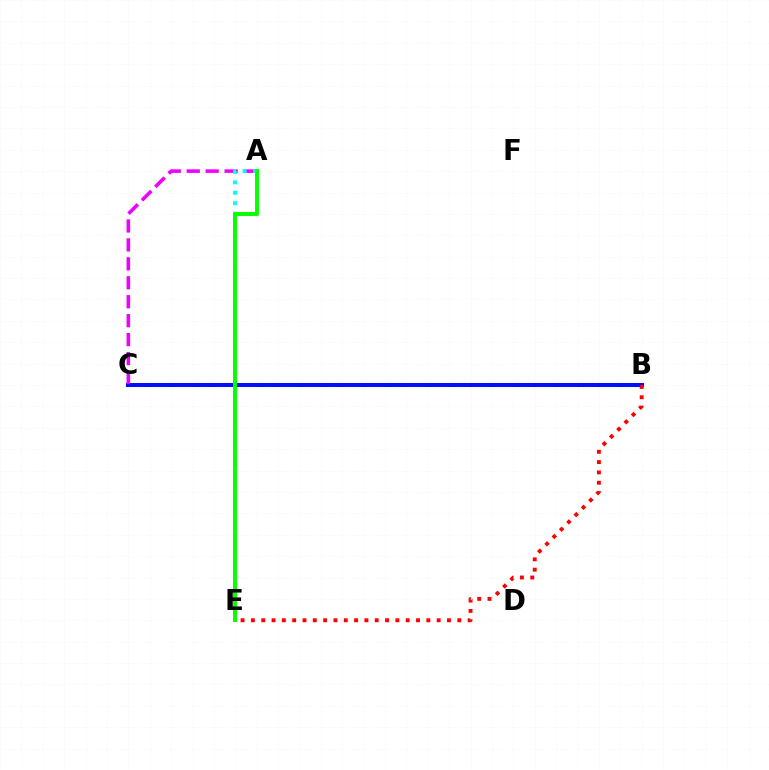{('B', 'C'): [{'color': '#fcf500', 'line_style': 'dotted', 'thickness': 1.61}, {'color': '#0010ff', 'line_style': 'solid', 'thickness': 2.89}], ('A', 'C'): [{'color': '#ee00ff', 'line_style': 'dashed', 'thickness': 2.57}], ('A', 'E'): [{'color': '#00fff6', 'line_style': 'dotted', 'thickness': 2.84}, {'color': '#08ff00', 'line_style': 'solid', 'thickness': 2.85}], ('B', 'E'): [{'color': '#ff0000', 'line_style': 'dotted', 'thickness': 2.8}]}